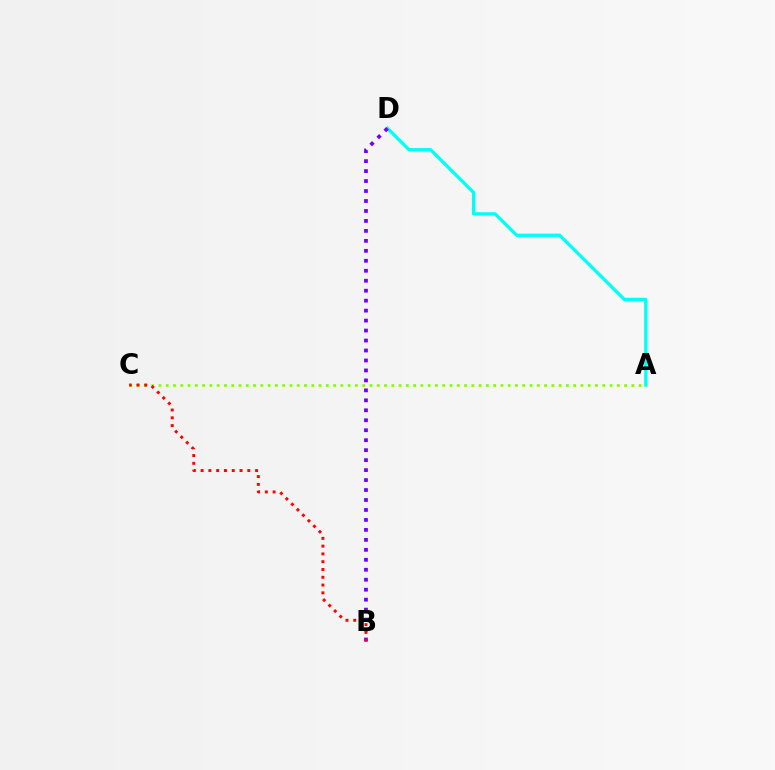{('A', 'D'): [{'color': '#00fff6', 'line_style': 'solid', 'thickness': 2.39}], ('B', 'D'): [{'color': '#7200ff', 'line_style': 'dotted', 'thickness': 2.71}], ('A', 'C'): [{'color': '#84ff00', 'line_style': 'dotted', 'thickness': 1.98}], ('B', 'C'): [{'color': '#ff0000', 'line_style': 'dotted', 'thickness': 2.11}]}